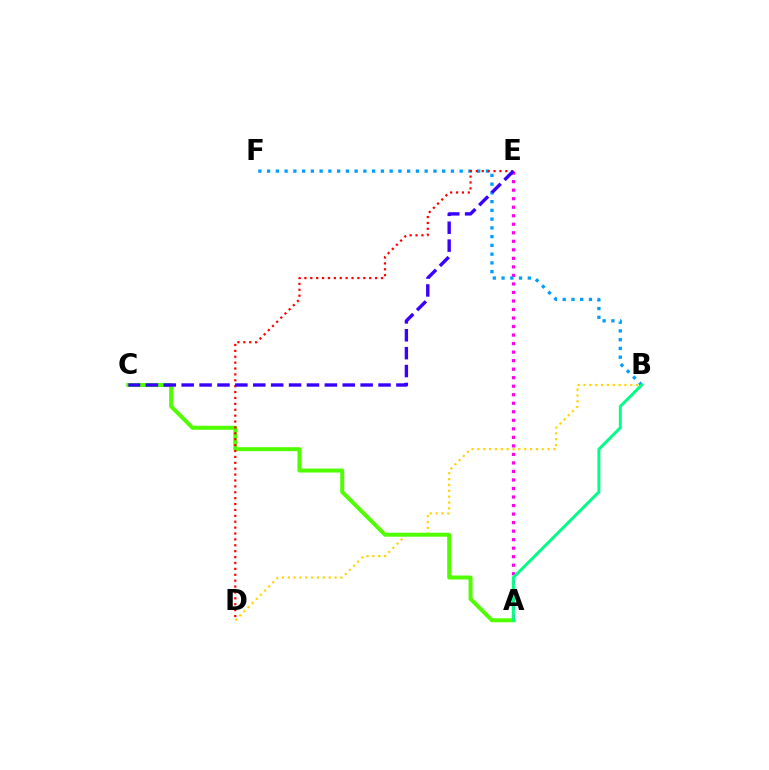{('B', 'D'): [{'color': '#ffd500', 'line_style': 'dotted', 'thickness': 1.59}], ('A', 'C'): [{'color': '#4fff00', 'line_style': 'solid', 'thickness': 2.86}], ('A', 'E'): [{'color': '#ff00ed', 'line_style': 'dotted', 'thickness': 2.32}], ('B', 'F'): [{'color': '#009eff', 'line_style': 'dotted', 'thickness': 2.38}], ('D', 'E'): [{'color': '#ff0000', 'line_style': 'dotted', 'thickness': 1.6}], ('A', 'B'): [{'color': '#00ff86', 'line_style': 'solid', 'thickness': 2.12}], ('C', 'E'): [{'color': '#3700ff', 'line_style': 'dashed', 'thickness': 2.43}]}